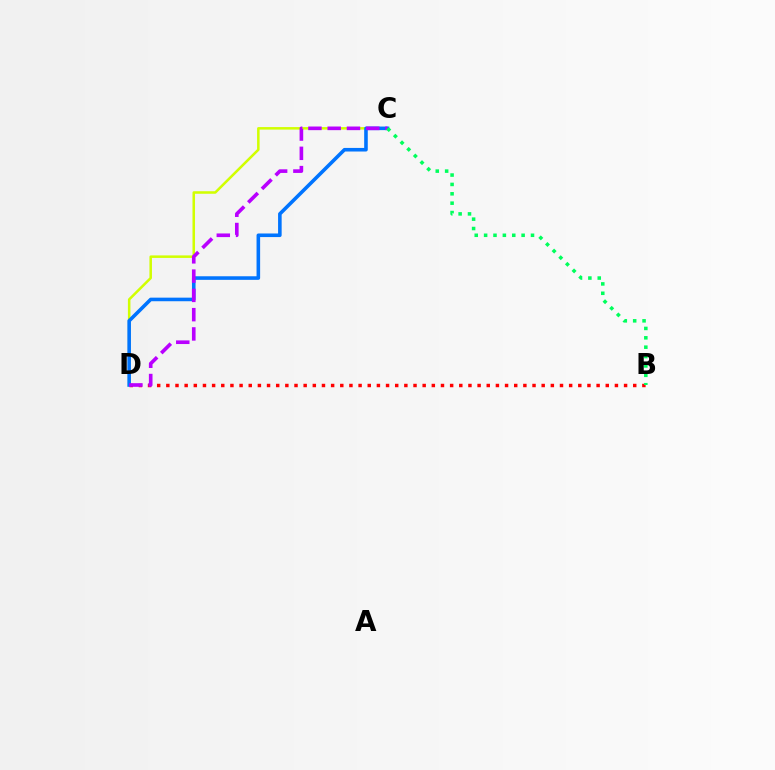{('C', 'D'): [{'color': '#d1ff00', 'line_style': 'solid', 'thickness': 1.82}, {'color': '#0074ff', 'line_style': 'solid', 'thickness': 2.58}, {'color': '#b900ff', 'line_style': 'dashed', 'thickness': 2.62}], ('B', 'D'): [{'color': '#ff0000', 'line_style': 'dotted', 'thickness': 2.49}], ('B', 'C'): [{'color': '#00ff5c', 'line_style': 'dotted', 'thickness': 2.55}]}